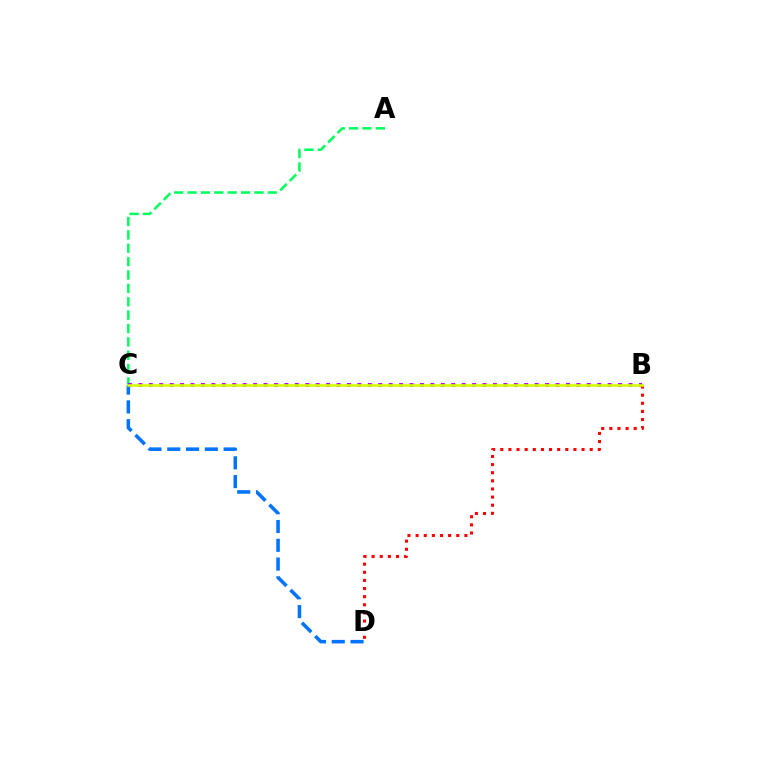{('C', 'D'): [{'color': '#0074ff', 'line_style': 'dashed', 'thickness': 2.55}], ('A', 'C'): [{'color': '#00ff5c', 'line_style': 'dashed', 'thickness': 1.82}], ('B', 'C'): [{'color': '#b900ff', 'line_style': 'dotted', 'thickness': 2.83}, {'color': '#d1ff00', 'line_style': 'solid', 'thickness': 1.89}], ('B', 'D'): [{'color': '#ff0000', 'line_style': 'dotted', 'thickness': 2.21}]}